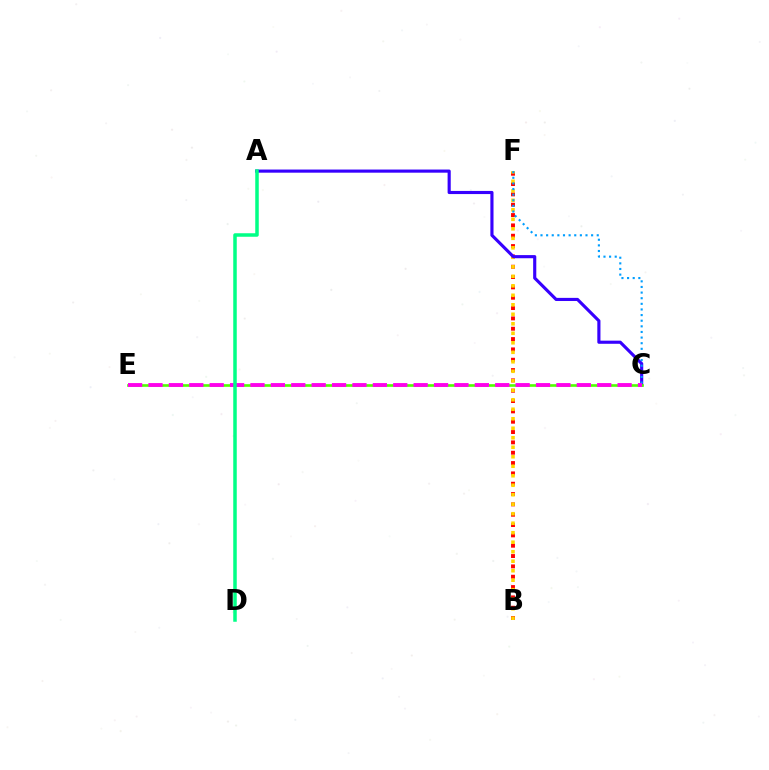{('B', 'F'): [{'color': '#ff0000', 'line_style': 'dotted', 'thickness': 2.81}, {'color': '#ffd500', 'line_style': 'dotted', 'thickness': 2.58}], ('A', 'C'): [{'color': '#3700ff', 'line_style': 'solid', 'thickness': 2.26}], ('C', 'E'): [{'color': '#4fff00', 'line_style': 'solid', 'thickness': 1.9}, {'color': '#ff00ed', 'line_style': 'dashed', 'thickness': 2.77}], ('C', 'F'): [{'color': '#009eff', 'line_style': 'dotted', 'thickness': 1.53}], ('A', 'D'): [{'color': '#00ff86', 'line_style': 'solid', 'thickness': 2.53}]}